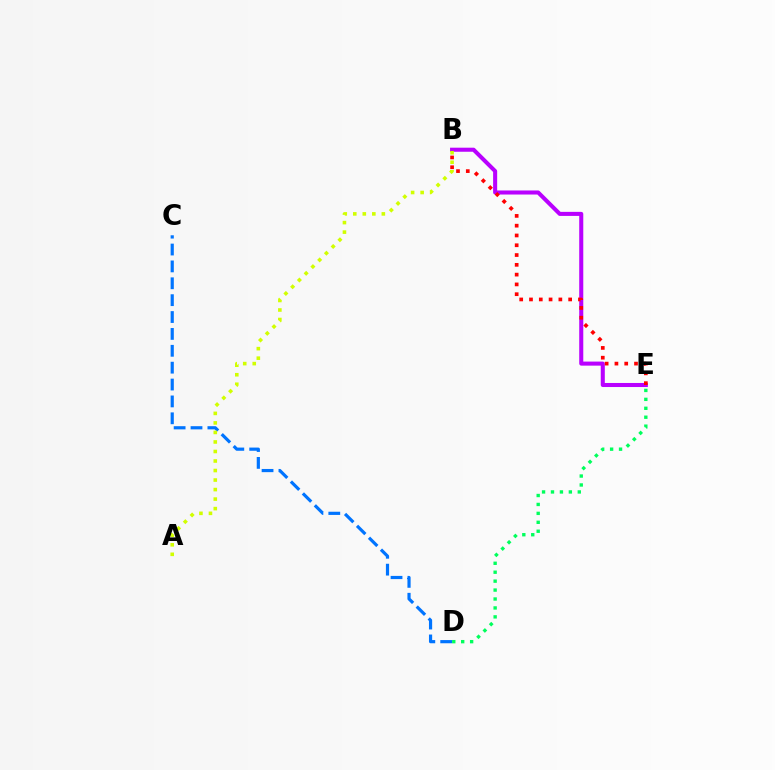{('B', 'E'): [{'color': '#b900ff', 'line_style': 'solid', 'thickness': 2.92}, {'color': '#ff0000', 'line_style': 'dotted', 'thickness': 2.66}], ('C', 'D'): [{'color': '#0074ff', 'line_style': 'dashed', 'thickness': 2.29}], ('D', 'E'): [{'color': '#00ff5c', 'line_style': 'dotted', 'thickness': 2.43}], ('A', 'B'): [{'color': '#d1ff00', 'line_style': 'dotted', 'thickness': 2.59}]}